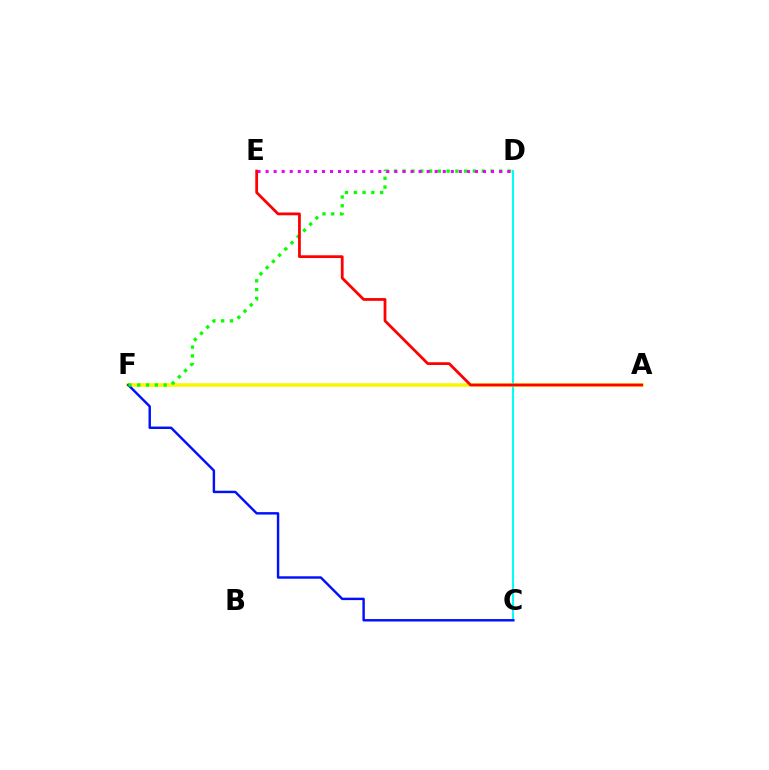{('C', 'D'): [{'color': '#00fff6', 'line_style': 'solid', 'thickness': 1.5}], ('A', 'F'): [{'color': '#fcf500', 'line_style': 'solid', 'thickness': 2.53}], ('C', 'F'): [{'color': '#0010ff', 'line_style': 'solid', 'thickness': 1.75}], ('D', 'F'): [{'color': '#08ff00', 'line_style': 'dotted', 'thickness': 2.39}], ('D', 'E'): [{'color': '#ee00ff', 'line_style': 'dotted', 'thickness': 2.19}], ('A', 'E'): [{'color': '#ff0000', 'line_style': 'solid', 'thickness': 2.0}]}